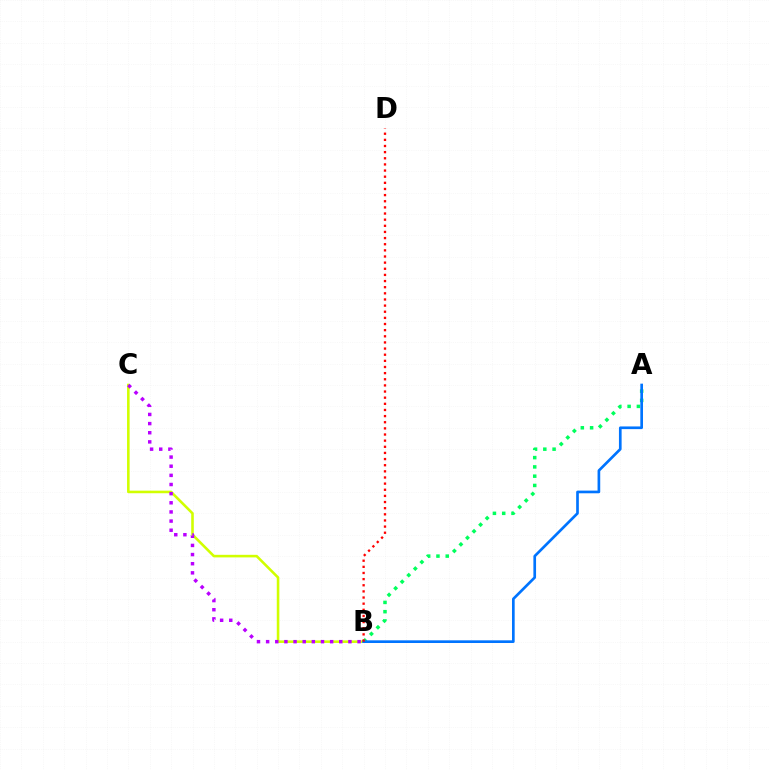{('B', 'C'): [{'color': '#d1ff00', 'line_style': 'solid', 'thickness': 1.86}, {'color': '#b900ff', 'line_style': 'dotted', 'thickness': 2.48}], ('A', 'B'): [{'color': '#00ff5c', 'line_style': 'dotted', 'thickness': 2.52}, {'color': '#0074ff', 'line_style': 'solid', 'thickness': 1.93}], ('B', 'D'): [{'color': '#ff0000', 'line_style': 'dotted', 'thickness': 1.67}]}